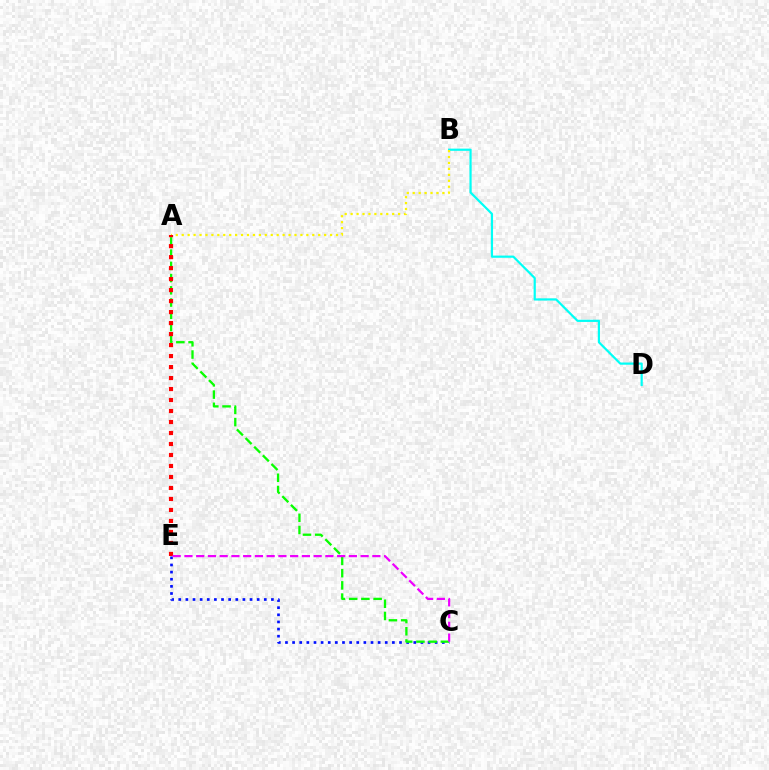{('B', 'D'): [{'color': '#00fff6', 'line_style': 'solid', 'thickness': 1.59}], ('C', 'E'): [{'color': '#0010ff', 'line_style': 'dotted', 'thickness': 1.94}, {'color': '#ee00ff', 'line_style': 'dashed', 'thickness': 1.6}], ('A', 'C'): [{'color': '#08ff00', 'line_style': 'dashed', 'thickness': 1.66}], ('A', 'B'): [{'color': '#fcf500', 'line_style': 'dotted', 'thickness': 1.61}], ('A', 'E'): [{'color': '#ff0000', 'line_style': 'dotted', 'thickness': 2.99}]}